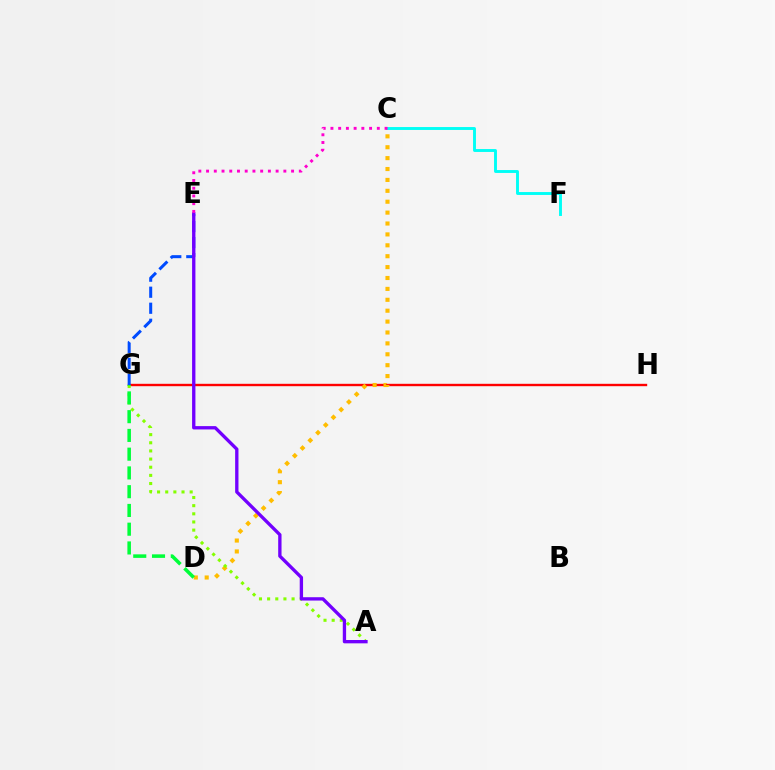{('G', 'H'): [{'color': '#ff0000', 'line_style': 'solid', 'thickness': 1.72}], ('C', 'D'): [{'color': '#ffbd00', 'line_style': 'dotted', 'thickness': 2.96}], ('A', 'G'): [{'color': '#84ff00', 'line_style': 'dotted', 'thickness': 2.21}], ('E', 'G'): [{'color': '#004bff', 'line_style': 'dashed', 'thickness': 2.18}], ('D', 'G'): [{'color': '#00ff39', 'line_style': 'dashed', 'thickness': 2.55}], ('C', 'F'): [{'color': '#00fff6', 'line_style': 'solid', 'thickness': 2.09}], ('A', 'E'): [{'color': '#7200ff', 'line_style': 'solid', 'thickness': 2.4}], ('C', 'E'): [{'color': '#ff00cf', 'line_style': 'dotted', 'thickness': 2.1}]}